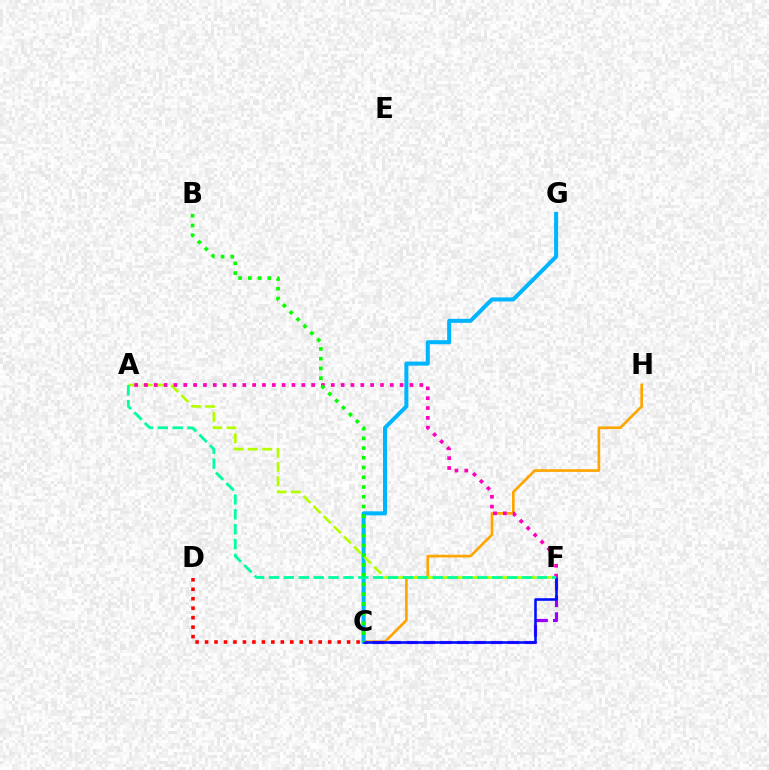{('C', 'H'): [{'color': '#ffa500', 'line_style': 'solid', 'thickness': 1.92}], ('C', 'G'): [{'color': '#00b5ff', 'line_style': 'solid', 'thickness': 2.9}], ('A', 'F'): [{'color': '#b3ff00', 'line_style': 'dashed', 'thickness': 1.94}, {'color': '#ff00bd', 'line_style': 'dotted', 'thickness': 2.67}, {'color': '#00ff9d', 'line_style': 'dashed', 'thickness': 2.02}], ('C', 'D'): [{'color': '#ff0000', 'line_style': 'dotted', 'thickness': 2.57}], ('C', 'F'): [{'color': '#9b00ff', 'line_style': 'dashed', 'thickness': 2.29}, {'color': '#0010ff', 'line_style': 'solid', 'thickness': 1.86}], ('B', 'C'): [{'color': '#08ff00', 'line_style': 'dotted', 'thickness': 2.65}]}